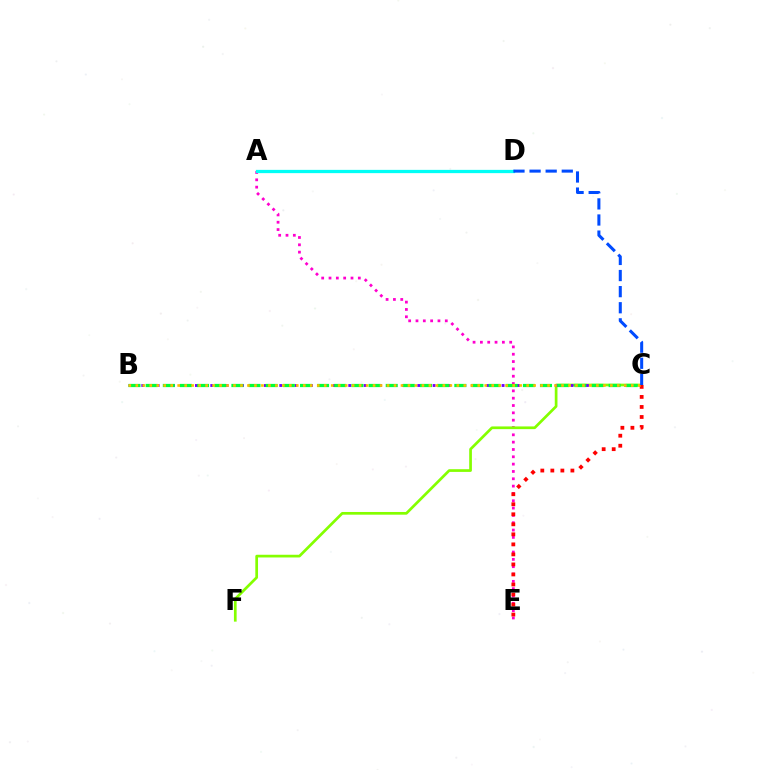{('A', 'E'): [{'color': '#ff00cf', 'line_style': 'dotted', 'thickness': 1.99}], ('C', 'F'): [{'color': '#84ff00', 'line_style': 'solid', 'thickness': 1.95}], ('B', 'C'): [{'color': '#7200ff', 'line_style': 'dotted', 'thickness': 2.08}, {'color': '#00ff39', 'line_style': 'dashed', 'thickness': 2.33}, {'color': '#ffbd00', 'line_style': 'dotted', 'thickness': 1.9}], ('C', 'E'): [{'color': '#ff0000', 'line_style': 'dotted', 'thickness': 2.72}], ('A', 'D'): [{'color': '#00fff6', 'line_style': 'solid', 'thickness': 2.35}], ('C', 'D'): [{'color': '#004bff', 'line_style': 'dashed', 'thickness': 2.19}]}